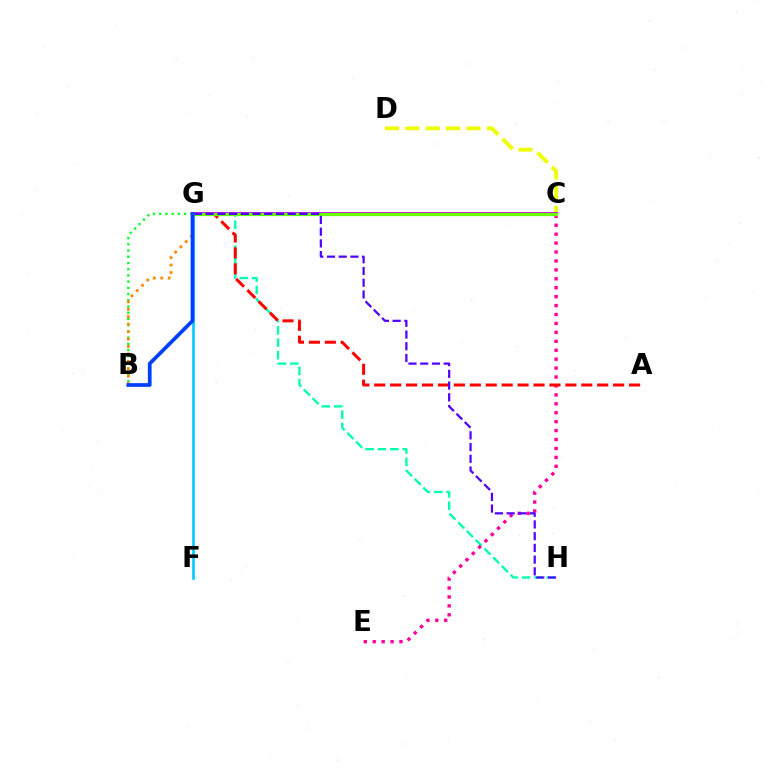{('G', 'H'): [{'color': '#00ffaf', 'line_style': 'dashed', 'thickness': 1.68}, {'color': '#4f00ff', 'line_style': 'dashed', 'thickness': 1.59}], ('C', 'D'): [{'color': '#eeff00', 'line_style': 'dashed', 'thickness': 2.76}], ('B', 'G'): [{'color': '#00ff27', 'line_style': 'dotted', 'thickness': 1.69}, {'color': '#ff8800', 'line_style': 'dotted', 'thickness': 2.02}, {'color': '#003fff', 'line_style': 'solid', 'thickness': 2.69}], ('C', 'E'): [{'color': '#ff00a0', 'line_style': 'dotted', 'thickness': 2.43}], ('A', 'G'): [{'color': '#ff0000', 'line_style': 'dashed', 'thickness': 2.16}], ('C', 'G'): [{'color': '#d600ff', 'line_style': 'solid', 'thickness': 2.9}, {'color': '#66ff00', 'line_style': 'solid', 'thickness': 2.35}], ('F', 'G'): [{'color': '#00c7ff', 'line_style': 'solid', 'thickness': 1.88}]}